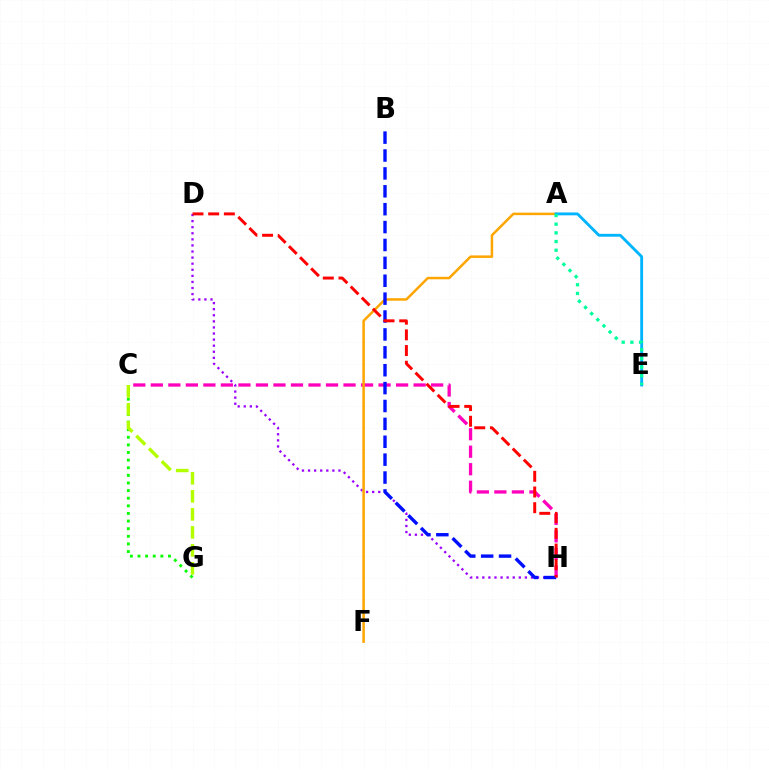{('D', 'H'): [{'color': '#9b00ff', 'line_style': 'dotted', 'thickness': 1.65}, {'color': '#ff0000', 'line_style': 'dashed', 'thickness': 2.13}], ('C', 'H'): [{'color': '#ff00bd', 'line_style': 'dashed', 'thickness': 2.38}], ('C', 'G'): [{'color': '#08ff00', 'line_style': 'dotted', 'thickness': 2.07}, {'color': '#b3ff00', 'line_style': 'dashed', 'thickness': 2.45}], ('A', 'F'): [{'color': '#ffa500', 'line_style': 'solid', 'thickness': 1.8}], ('B', 'H'): [{'color': '#0010ff', 'line_style': 'dashed', 'thickness': 2.43}], ('A', 'E'): [{'color': '#00b5ff', 'line_style': 'solid', 'thickness': 2.06}, {'color': '#00ff9d', 'line_style': 'dotted', 'thickness': 2.36}]}